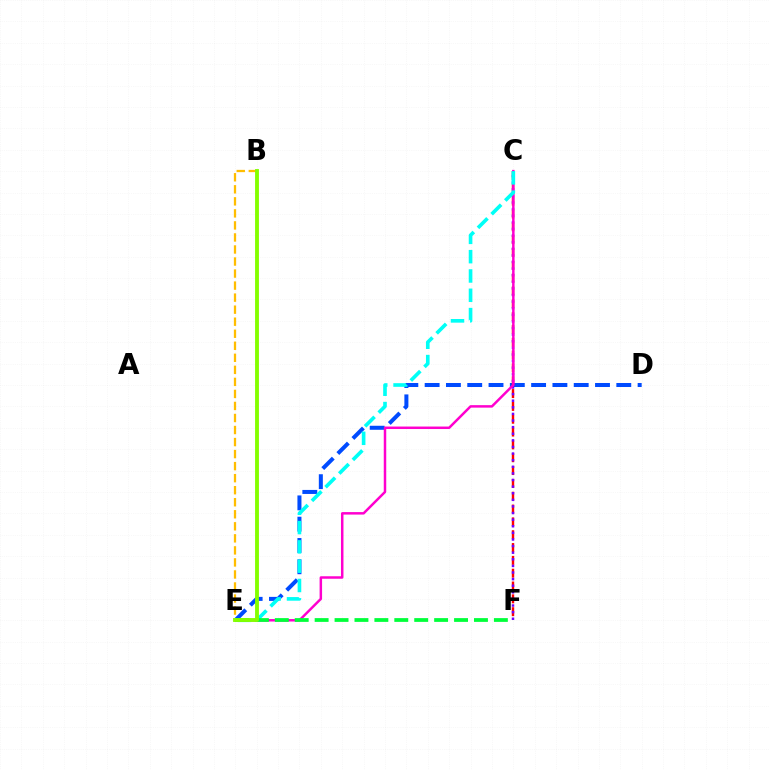{('D', 'E'): [{'color': '#004bff', 'line_style': 'dashed', 'thickness': 2.89}], ('C', 'F'): [{'color': '#ff0000', 'line_style': 'dashed', 'thickness': 1.74}, {'color': '#7200ff', 'line_style': 'dotted', 'thickness': 1.8}], ('C', 'E'): [{'color': '#ff00cf', 'line_style': 'solid', 'thickness': 1.79}, {'color': '#00fff6', 'line_style': 'dashed', 'thickness': 2.62}], ('E', 'F'): [{'color': '#00ff39', 'line_style': 'dashed', 'thickness': 2.71}], ('B', 'E'): [{'color': '#ffbd00', 'line_style': 'dashed', 'thickness': 1.64}, {'color': '#84ff00', 'line_style': 'solid', 'thickness': 2.79}]}